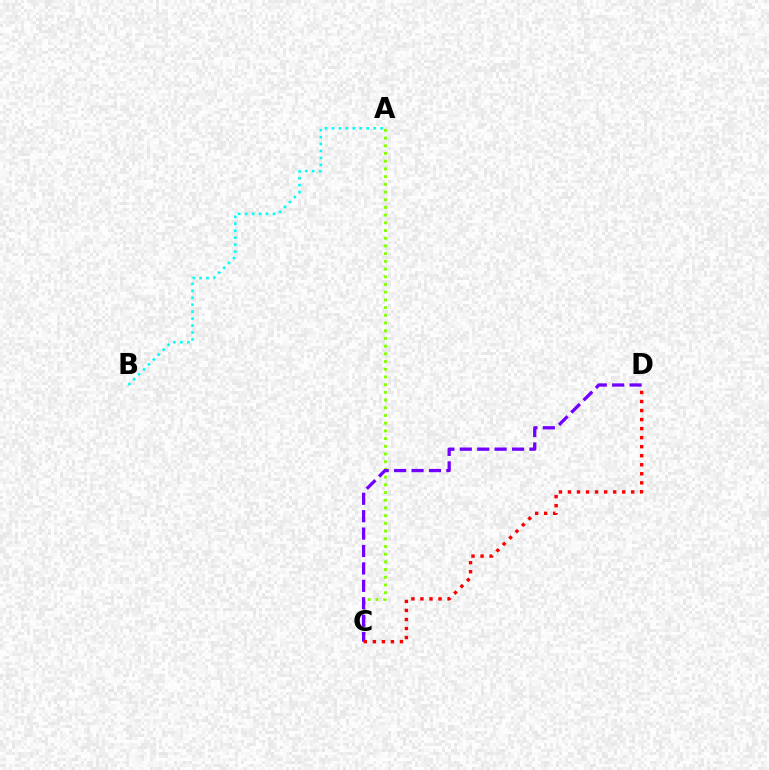{('A', 'C'): [{'color': '#84ff00', 'line_style': 'dotted', 'thickness': 2.09}], ('A', 'B'): [{'color': '#00fff6', 'line_style': 'dotted', 'thickness': 1.89}], ('C', 'D'): [{'color': '#7200ff', 'line_style': 'dashed', 'thickness': 2.36}, {'color': '#ff0000', 'line_style': 'dotted', 'thickness': 2.46}]}